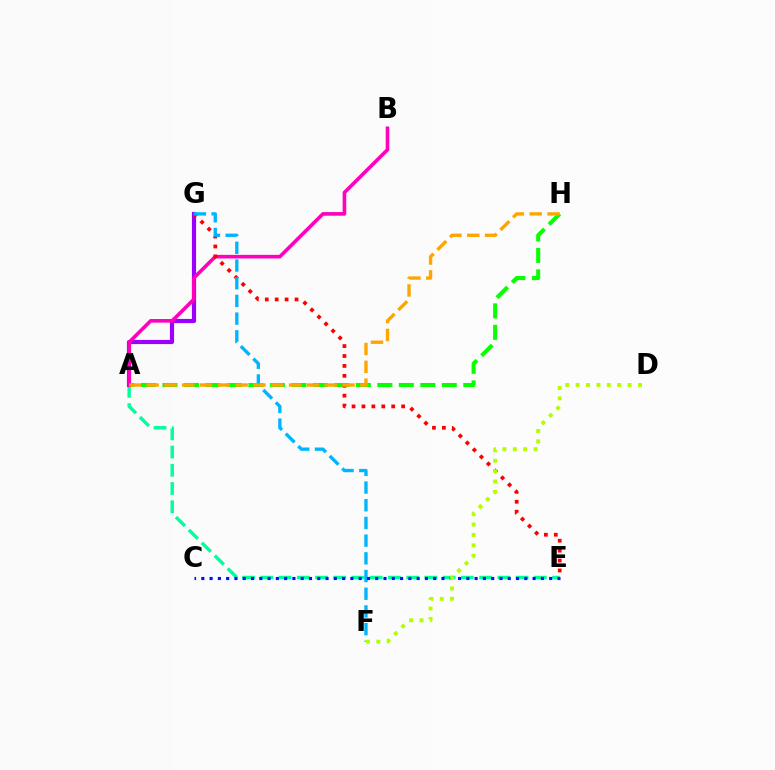{('A', 'H'): [{'color': '#08ff00', 'line_style': 'dashed', 'thickness': 2.92}, {'color': '#ffa500', 'line_style': 'dashed', 'thickness': 2.42}], ('A', 'E'): [{'color': '#00ff9d', 'line_style': 'dashed', 'thickness': 2.48}], ('A', 'G'): [{'color': '#9b00ff', 'line_style': 'solid', 'thickness': 3.0}], ('A', 'B'): [{'color': '#ff00bd', 'line_style': 'solid', 'thickness': 2.6}], ('E', 'G'): [{'color': '#ff0000', 'line_style': 'dotted', 'thickness': 2.69}], ('F', 'G'): [{'color': '#00b5ff', 'line_style': 'dashed', 'thickness': 2.4}], ('C', 'E'): [{'color': '#0010ff', 'line_style': 'dotted', 'thickness': 2.25}], ('D', 'F'): [{'color': '#b3ff00', 'line_style': 'dotted', 'thickness': 2.83}]}